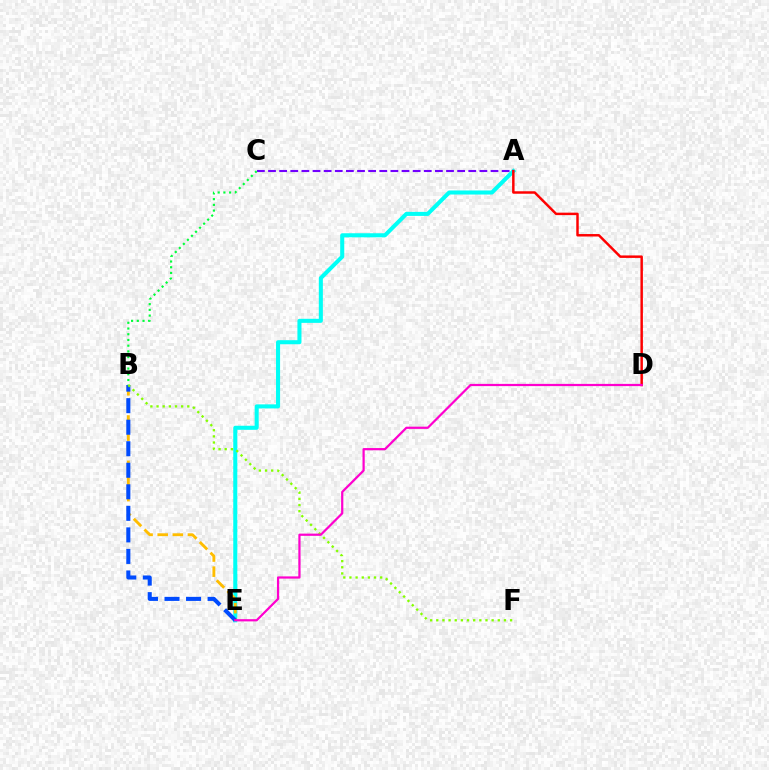{('A', 'E'): [{'color': '#00fff6', 'line_style': 'solid', 'thickness': 2.92}], ('B', 'E'): [{'color': '#ffbd00', 'line_style': 'dashed', 'thickness': 2.05}, {'color': '#004bff', 'line_style': 'dashed', 'thickness': 2.93}], ('A', 'D'): [{'color': '#ff0000', 'line_style': 'solid', 'thickness': 1.78}], ('B', 'F'): [{'color': '#84ff00', 'line_style': 'dotted', 'thickness': 1.67}], ('A', 'C'): [{'color': '#7200ff', 'line_style': 'dashed', 'thickness': 1.51}], ('D', 'E'): [{'color': '#ff00cf', 'line_style': 'solid', 'thickness': 1.6}], ('B', 'C'): [{'color': '#00ff39', 'line_style': 'dotted', 'thickness': 1.55}]}